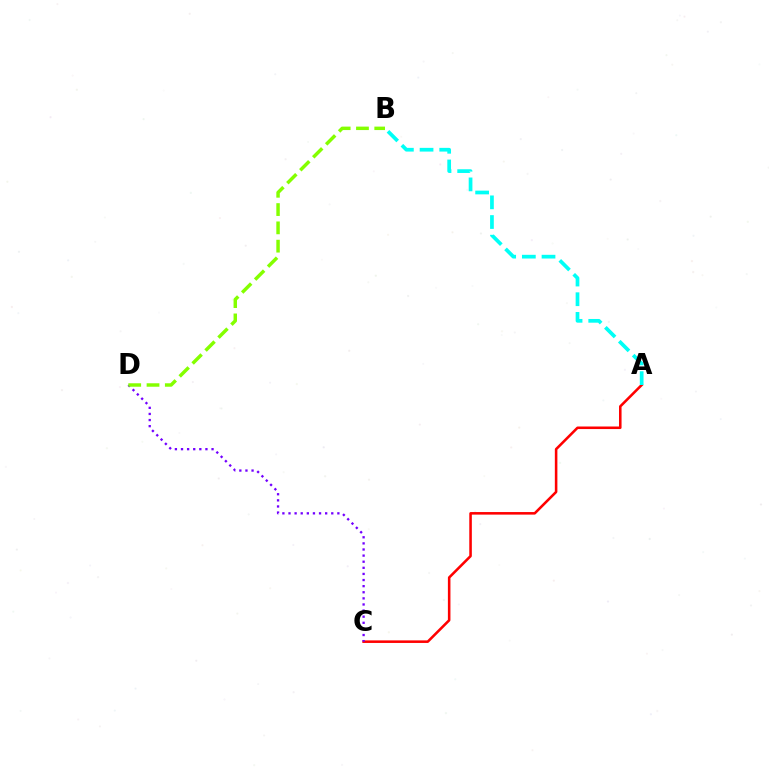{('A', 'C'): [{'color': '#ff0000', 'line_style': 'solid', 'thickness': 1.84}], ('C', 'D'): [{'color': '#7200ff', 'line_style': 'dotted', 'thickness': 1.66}], ('A', 'B'): [{'color': '#00fff6', 'line_style': 'dashed', 'thickness': 2.67}], ('B', 'D'): [{'color': '#84ff00', 'line_style': 'dashed', 'thickness': 2.49}]}